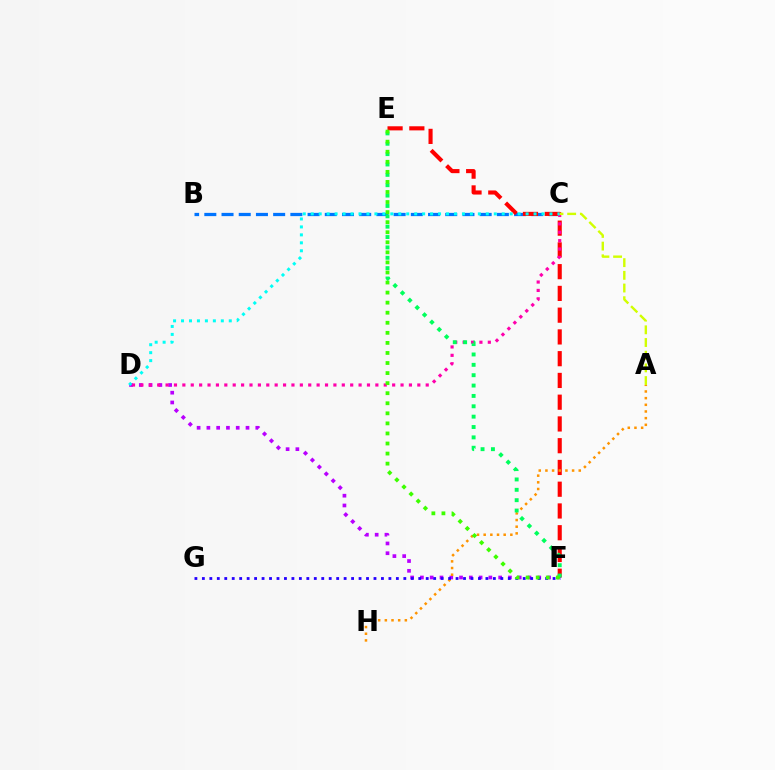{('D', 'F'): [{'color': '#b900ff', 'line_style': 'dotted', 'thickness': 2.66}], ('B', 'C'): [{'color': '#0074ff', 'line_style': 'dashed', 'thickness': 2.34}], ('E', 'F'): [{'color': '#ff0000', 'line_style': 'dashed', 'thickness': 2.96}, {'color': '#00ff5c', 'line_style': 'dotted', 'thickness': 2.82}, {'color': '#3dff00', 'line_style': 'dotted', 'thickness': 2.73}], ('A', 'H'): [{'color': '#ff9400', 'line_style': 'dotted', 'thickness': 1.81}], ('C', 'D'): [{'color': '#ff00ac', 'line_style': 'dotted', 'thickness': 2.28}, {'color': '#00fff6', 'line_style': 'dotted', 'thickness': 2.16}], ('F', 'G'): [{'color': '#2500ff', 'line_style': 'dotted', 'thickness': 2.03}], ('A', 'C'): [{'color': '#d1ff00', 'line_style': 'dashed', 'thickness': 1.72}]}